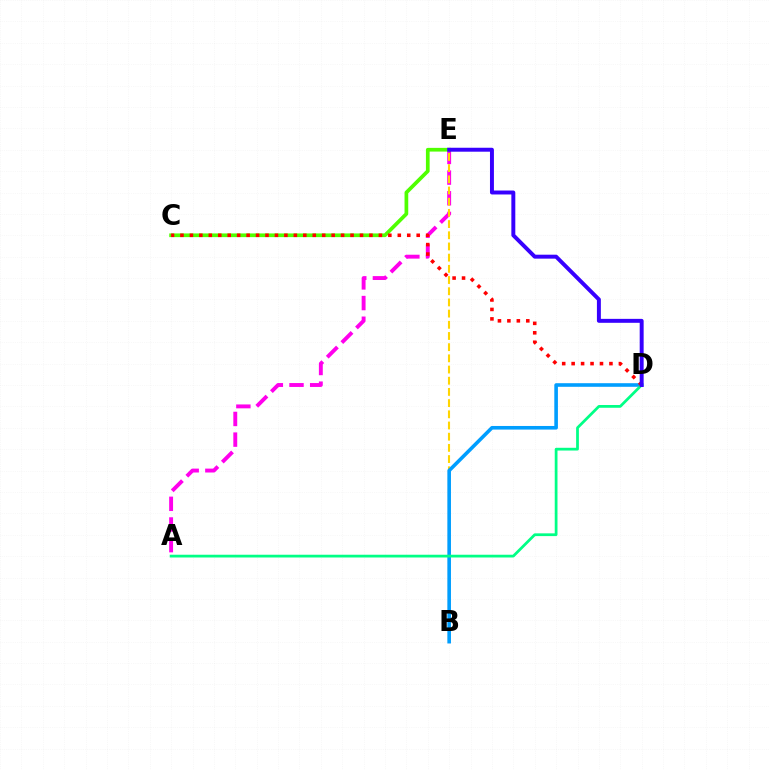{('A', 'E'): [{'color': '#ff00ed', 'line_style': 'dashed', 'thickness': 2.81}], ('C', 'E'): [{'color': '#4fff00', 'line_style': 'solid', 'thickness': 2.67}], ('B', 'E'): [{'color': '#ffd500', 'line_style': 'dashed', 'thickness': 1.52}], ('B', 'D'): [{'color': '#009eff', 'line_style': 'solid', 'thickness': 2.6}], ('A', 'D'): [{'color': '#00ff86', 'line_style': 'solid', 'thickness': 1.98}], ('C', 'D'): [{'color': '#ff0000', 'line_style': 'dotted', 'thickness': 2.57}], ('D', 'E'): [{'color': '#3700ff', 'line_style': 'solid', 'thickness': 2.84}]}